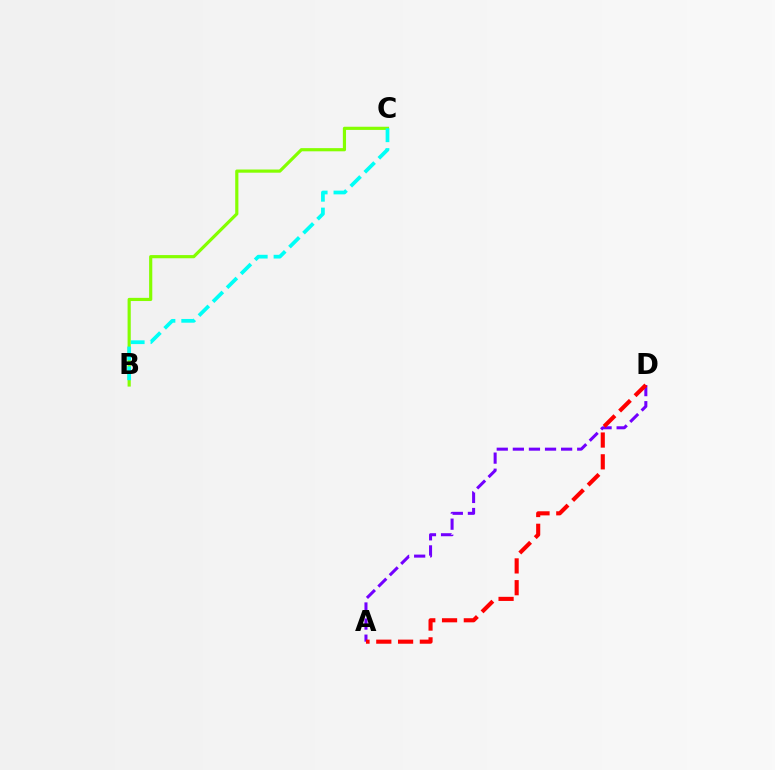{('B', 'C'): [{'color': '#84ff00', 'line_style': 'solid', 'thickness': 2.28}, {'color': '#00fff6', 'line_style': 'dashed', 'thickness': 2.69}], ('A', 'D'): [{'color': '#7200ff', 'line_style': 'dashed', 'thickness': 2.19}, {'color': '#ff0000', 'line_style': 'dashed', 'thickness': 2.96}]}